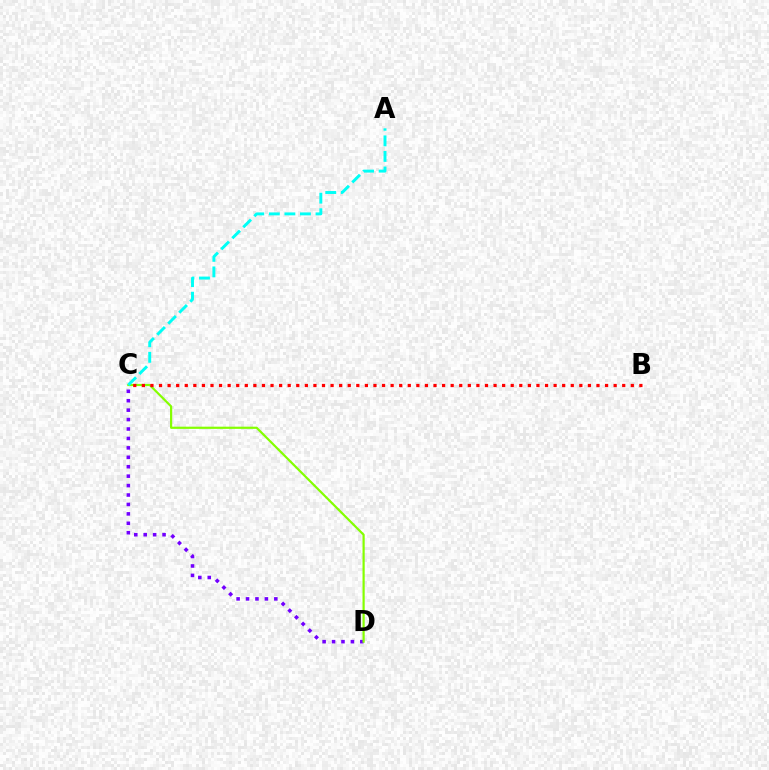{('C', 'D'): [{'color': '#7200ff', 'line_style': 'dotted', 'thickness': 2.56}, {'color': '#84ff00', 'line_style': 'solid', 'thickness': 1.58}], ('B', 'C'): [{'color': '#ff0000', 'line_style': 'dotted', 'thickness': 2.33}], ('A', 'C'): [{'color': '#00fff6', 'line_style': 'dashed', 'thickness': 2.11}]}